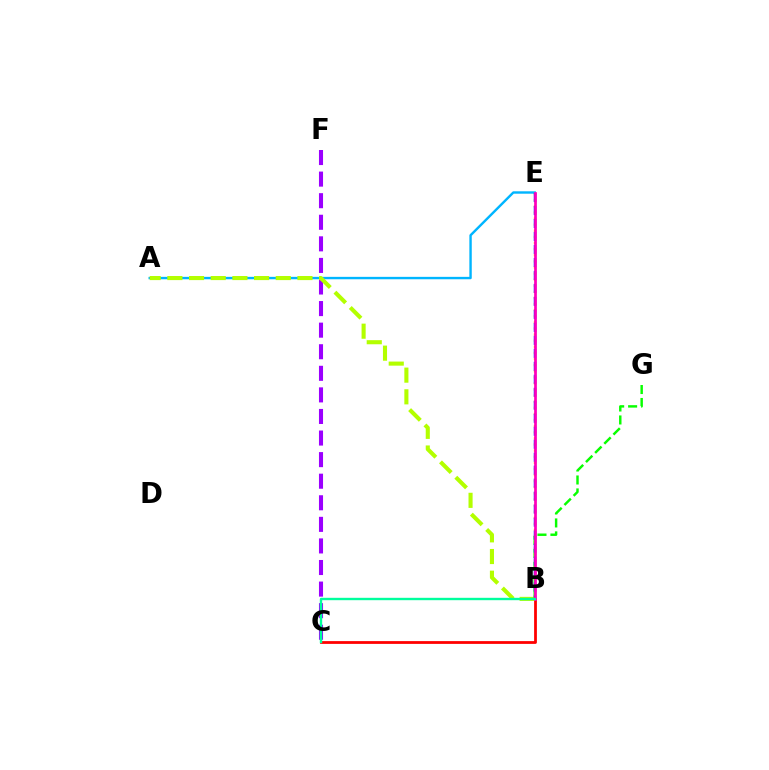{('A', 'E'): [{'color': '#00b5ff', 'line_style': 'solid', 'thickness': 1.73}], ('C', 'F'): [{'color': '#9b00ff', 'line_style': 'dashed', 'thickness': 2.93}], ('B', 'E'): [{'color': '#ffa500', 'line_style': 'dotted', 'thickness': 1.66}, {'color': '#0010ff', 'line_style': 'dashed', 'thickness': 1.76}, {'color': '#ff00bd', 'line_style': 'solid', 'thickness': 1.96}], ('B', 'G'): [{'color': '#08ff00', 'line_style': 'dashed', 'thickness': 1.76}], ('B', 'C'): [{'color': '#ff0000', 'line_style': 'solid', 'thickness': 2.0}, {'color': '#00ff9d', 'line_style': 'solid', 'thickness': 1.72}], ('A', 'B'): [{'color': '#b3ff00', 'line_style': 'dashed', 'thickness': 2.95}]}